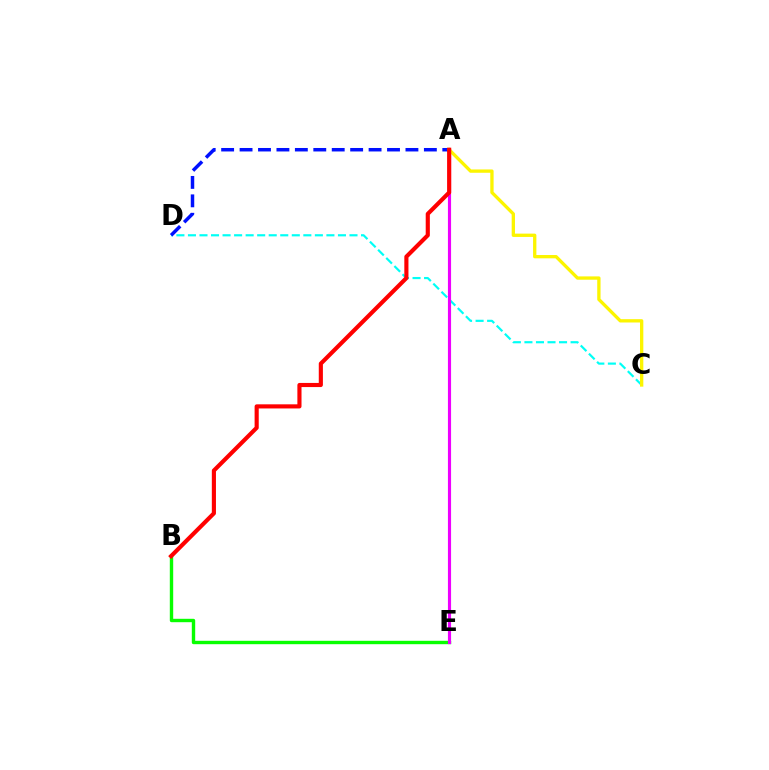{('B', 'E'): [{'color': '#08ff00', 'line_style': 'solid', 'thickness': 2.44}], ('C', 'D'): [{'color': '#00fff6', 'line_style': 'dashed', 'thickness': 1.57}], ('A', 'E'): [{'color': '#ee00ff', 'line_style': 'solid', 'thickness': 2.26}], ('A', 'D'): [{'color': '#0010ff', 'line_style': 'dashed', 'thickness': 2.5}], ('A', 'C'): [{'color': '#fcf500', 'line_style': 'solid', 'thickness': 2.39}], ('A', 'B'): [{'color': '#ff0000', 'line_style': 'solid', 'thickness': 2.97}]}